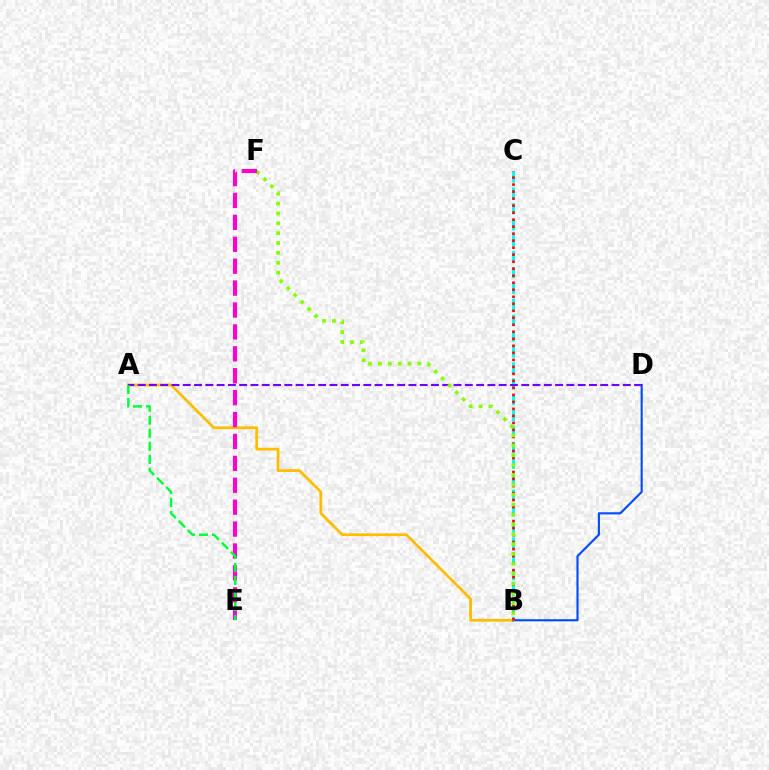{('A', 'B'): [{'color': '#ffbd00', 'line_style': 'solid', 'thickness': 2.0}], ('B', 'D'): [{'color': '#004bff', 'line_style': 'solid', 'thickness': 1.53}], ('B', 'C'): [{'color': '#00fff6', 'line_style': 'dashed', 'thickness': 2.16}, {'color': '#ff0000', 'line_style': 'dotted', 'thickness': 1.9}], ('A', 'D'): [{'color': '#7200ff', 'line_style': 'dashed', 'thickness': 1.53}], ('B', 'F'): [{'color': '#84ff00', 'line_style': 'dotted', 'thickness': 2.68}], ('E', 'F'): [{'color': '#ff00cf', 'line_style': 'dashed', 'thickness': 2.98}], ('A', 'E'): [{'color': '#00ff39', 'line_style': 'dashed', 'thickness': 1.77}]}